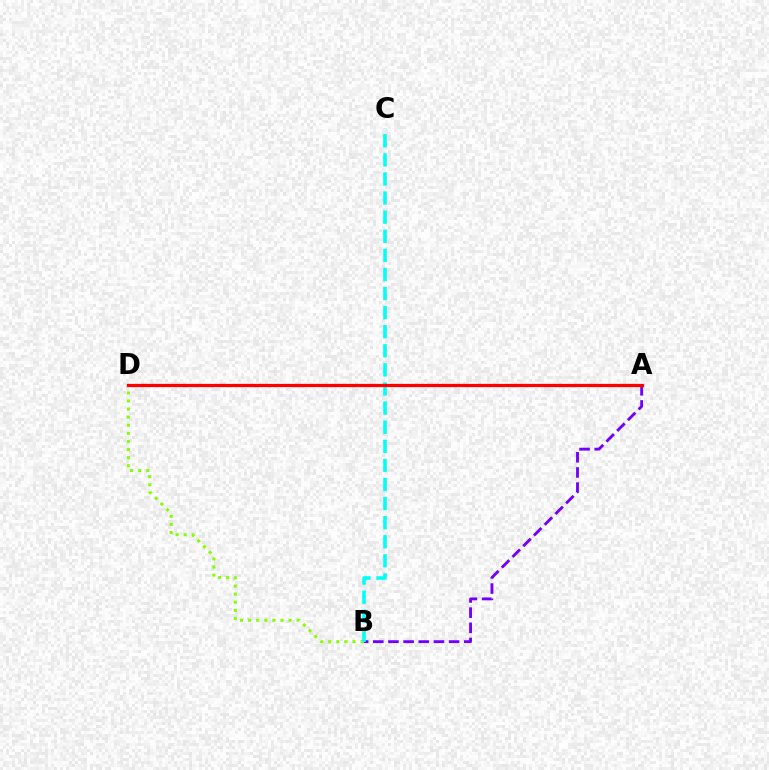{('A', 'B'): [{'color': '#7200ff', 'line_style': 'dashed', 'thickness': 2.06}], ('B', 'D'): [{'color': '#84ff00', 'line_style': 'dotted', 'thickness': 2.2}], ('B', 'C'): [{'color': '#00fff6', 'line_style': 'dashed', 'thickness': 2.59}], ('A', 'D'): [{'color': '#ff0000', 'line_style': 'solid', 'thickness': 2.33}]}